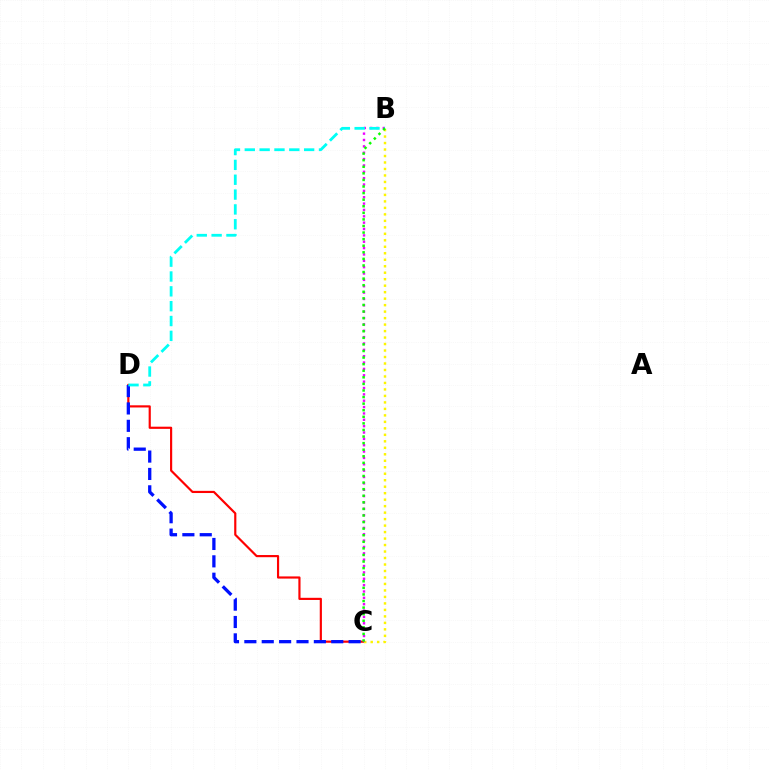{('C', 'D'): [{'color': '#ff0000', 'line_style': 'solid', 'thickness': 1.56}, {'color': '#0010ff', 'line_style': 'dashed', 'thickness': 2.36}], ('B', 'C'): [{'color': '#fcf500', 'line_style': 'dotted', 'thickness': 1.76}, {'color': '#ee00ff', 'line_style': 'dotted', 'thickness': 1.73}, {'color': '#08ff00', 'line_style': 'dotted', 'thickness': 1.79}], ('B', 'D'): [{'color': '#00fff6', 'line_style': 'dashed', 'thickness': 2.02}]}